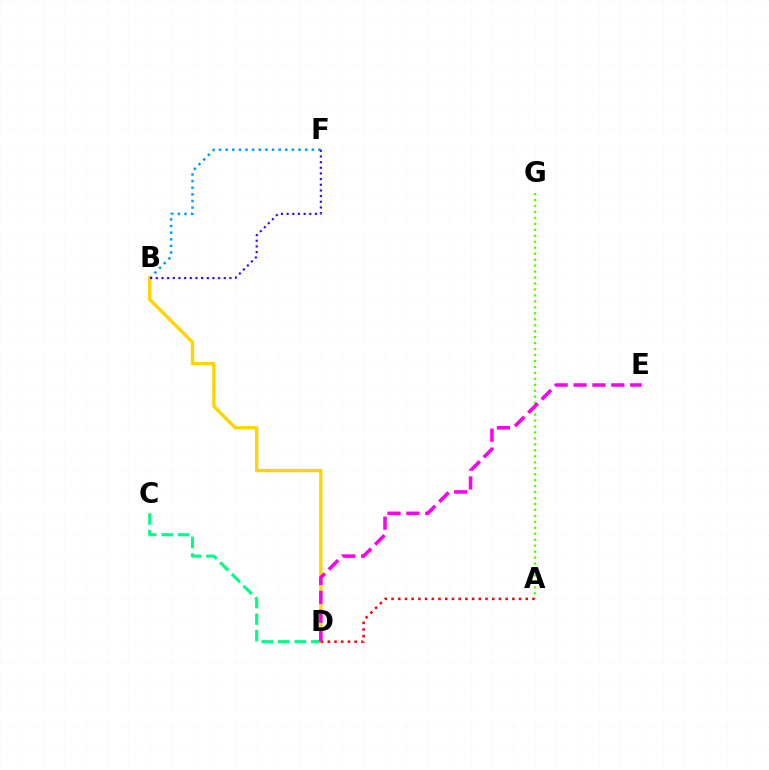{('B', 'F'): [{'color': '#009eff', 'line_style': 'dotted', 'thickness': 1.8}, {'color': '#3700ff', 'line_style': 'dotted', 'thickness': 1.54}], ('C', 'D'): [{'color': '#00ff86', 'line_style': 'dashed', 'thickness': 2.25}], ('A', 'G'): [{'color': '#4fff00', 'line_style': 'dotted', 'thickness': 1.62}], ('B', 'D'): [{'color': '#ffd500', 'line_style': 'solid', 'thickness': 2.41}], ('A', 'D'): [{'color': '#ff0000', 'line_style': 'dotted', 'thickness': 1.82}], ('D', 'E'): [{'color': '#ff00ed', 'line_style': 'dashed', 'thickness': 2.56}]}